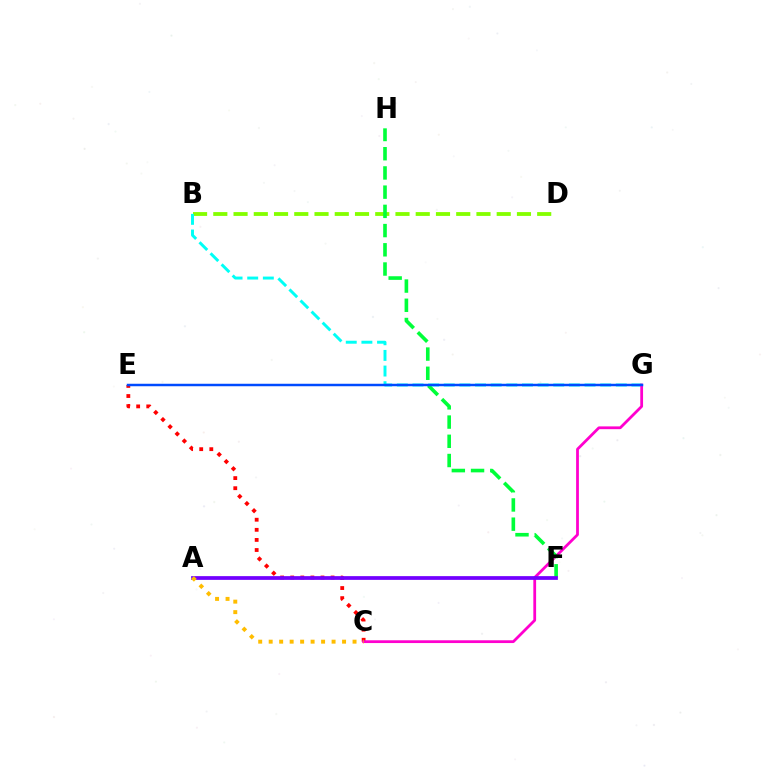{('B', 'D'): [{'color': '#84ff00', 'line_style': 'dashed', 'thickness': 2.75}], ('B', 'G'): [{'color': '#00fff6', 'line_style': 'dashed', 'thickness': 2.12}], ('C', 'E'): [{'color': '#ff0000', 'line_style': 'dotted', 'thickness': 2.74}], ('C', 'G'): [{'color': '#ff00cf', 'line_style': 'solid', 'thickness': 2.0}], ('F', 'H'): [{'color': '#00ff39', 'line_style': 'dashed', 'thickness': 2.61}], ('E', 'G'): [{'color': '#004bff', 'line_style': 'solid', 'thickness': 1.78}], ('A', 'F'): [{'color': '#7200ff', 'line_style': 'solid', 'thickness': 2.69}], ('A', 'C'): [{'color': '#ffbd00', 'line_style': 'dotted', 'thickness': 2.85}]}